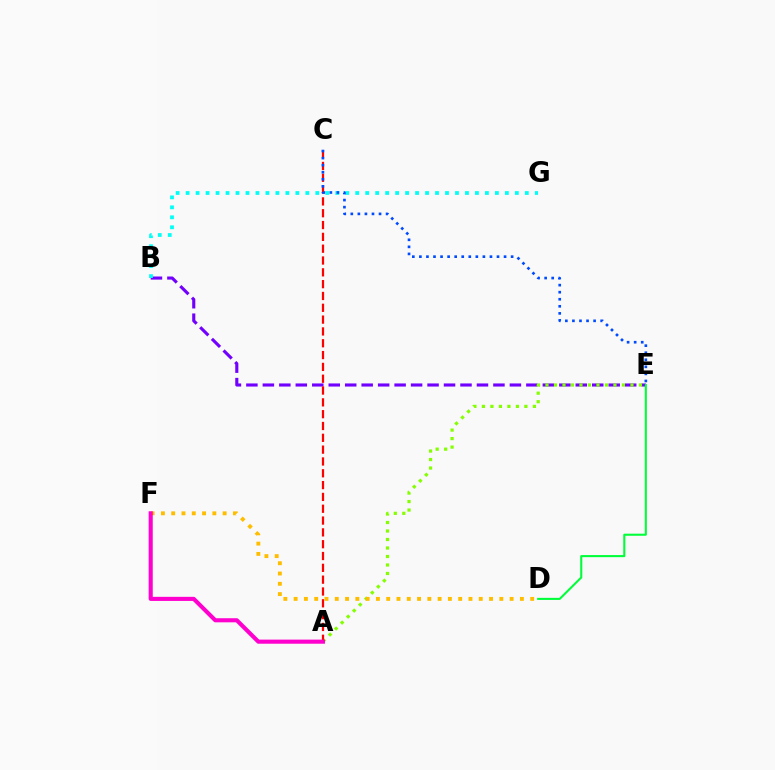{('B', 'E'): [{'color': '#7200ff', 'line_style': 'dashed', 'thickness': 2.24}], ('B', 'G'): [{'color': '#00fff6', 'line_style': 'dotted', 'thickness': 2.71}], ('D', 'E'): [{'color': '#00ff39', 'line_style': 'solid', 'thickness': 1.5}], ('A', 'E'): [{'color': '#84ff00', 'line_style': 'dotted', 'thickness': 2.31}], ('A', 'C'): [{'color': '#ff0000', 'line_style': 'dashed', 'thickness': 1.61}], ('C', 'E'): [{'color': '#004bff', 'line_style': 'dotted', 'thickness': 1.92}], ('D', 'F'): [{'color': '#ffbd00', 'line_style': 'dotted', 'thickness': 2.79}], ('A', 'F'): [{'color': '#ff00cf', 'line_style': 'solid', 'thickness': 2.95}]}